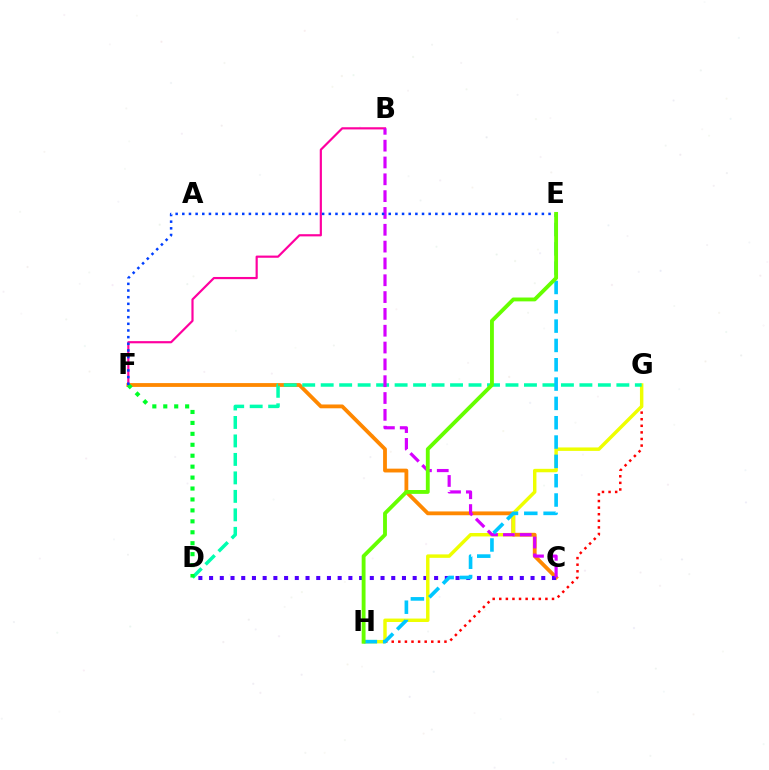{('G', 'H'): [{'color': '#ff0000', 'line_style': 'dotted', 'thickness': 1.79}, {'color': '#eeff00', 'line_style': 'solid', 'thickness': 2.48}], ('C', 'F'): [{'color': '#ff8800', 'line_style': 'solid', 'thickness': 2.74}], ('C', 'D'): [{'color': '#4f00ff', 'line_style': 'dotted', 'thickness': 2.91}], ('B', 'F'): [{'color': '#ff00a0', 'line_style': 'solid', 'thickness': 1.57}], ('D', 'G'): [{'color': '#00ffaf', 'line_style': 'dashed', 'thickness': 2.51}], ('B', 'C'): [{'color': '#d600ff', 'line_style': 'dashed', 'thickness': 2.29}], ('E', 'H'): [{'color': '#00c7ff', 'line_style': 'dashed', 'thickness': 2.62}, {'color': '#66ff00', 'line_style': 'solid', 'thickness': 2.77}], ('D', 'F'): [{'color': '#00ff27', 'line_style': 'dotted', 'thickness': 2.97}], ('E', 'F'): [{'color': '#003fff', 'line_style': 'dotted', 'thickness': 1.81}]}